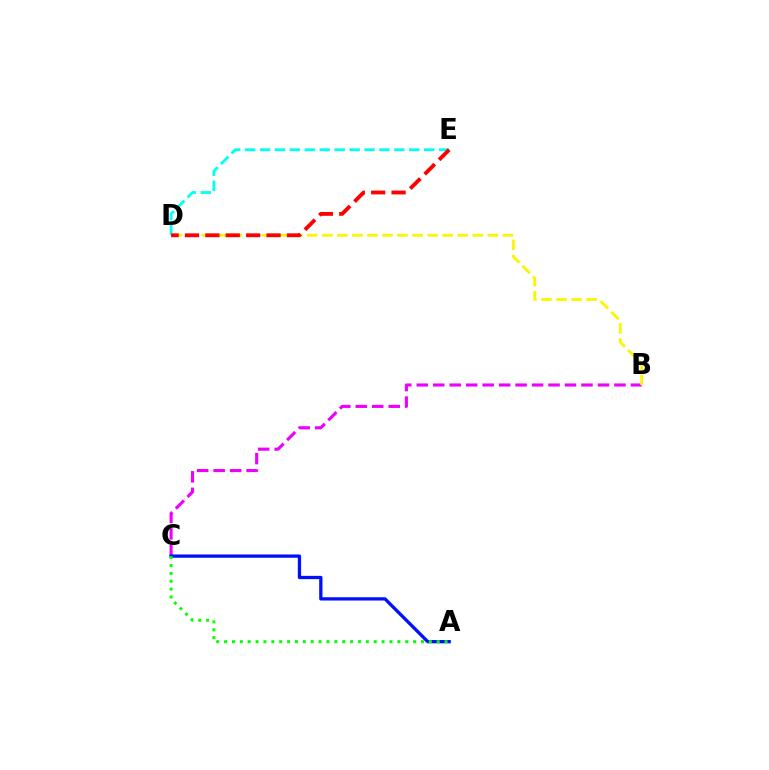{('B', 'C'): [{'color': '#ee00ff', 'line_style': 'dashed', 'thickness': 2.24}], ('A', 'C'): [{'color': '#0010ff', 'line_style': 'solid', 'thickness': 2.37}, {'color': '#08ff00', 'line_style': 'dotted', 'thickness': 2.14}], ('D', 'E'): [{'color': '#00fff6', 'line_style': 'dashed', 'thickness': 2.03}, {'color': '#ff0000', 'line_style': 'dashed', 'thickness': 2.77}], ('B', 'D'): [{'color': '#fcf500', 'line_style': 'dashed', 'thickness': 2.04}]}